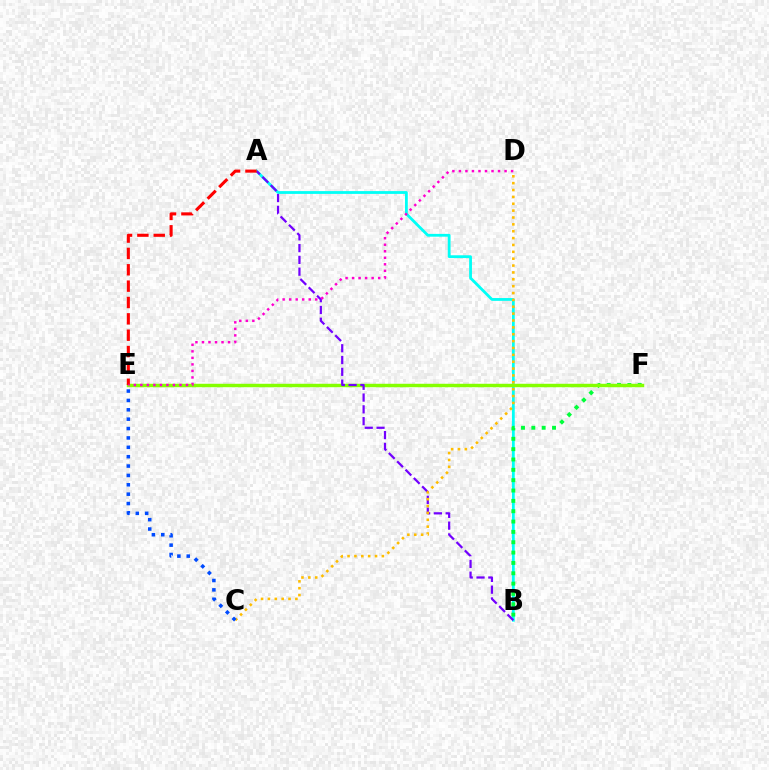{('A', 'B'): [{'color': '#00fff6', 'line_style': 'solid', 'thickness': 2.01}, {'color': '#7200ff', 'line_style': 'dashed', 'thickness': 1.6}], ('B', 'F'): [{'color': '#00ff39', 'line_style': 'dotted', 'thickness': 2.81}], ('E', 'F'): [{'color': '#84ff00', 'line_style': 'solid', 'thickness': 2.48}], ('C', 'D'): [{'color': '#ffbd00', 'line_style': 'dotted', 'thickness': 1.87}], ('C', 'E'): [{'color': '#004bff', 'line_style': 'dotted', 'thickness': 2.55}], ('A', 'E'): [{'color': '#ff0000', 'line_style': 'dashed', 'thickness': 2.22}], ('D', 'E'): [{'color': '#ff00cf', 'line_style': 'dotted', 'thickness': 1.77}]}